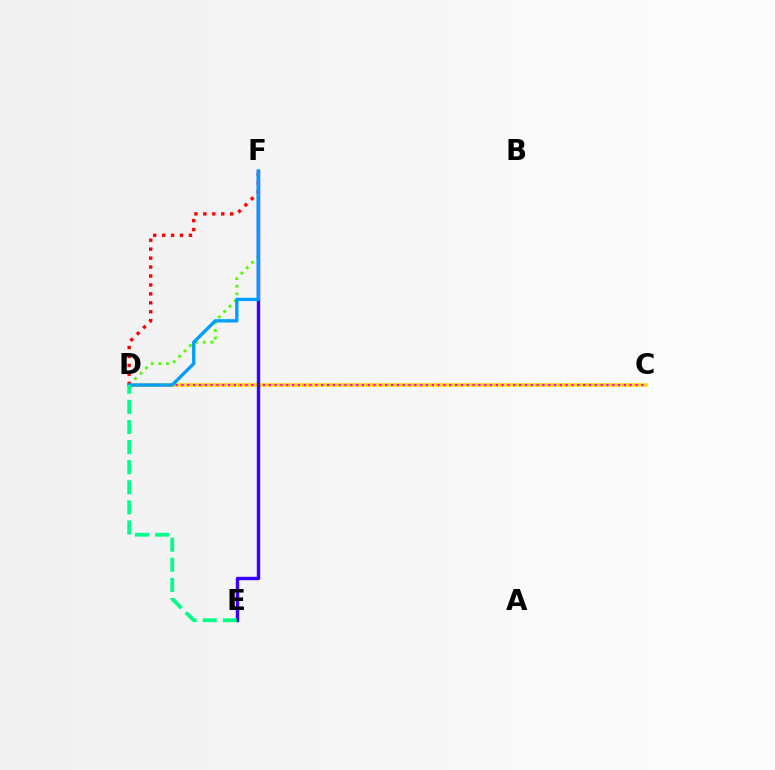{('C', 'D'): [{'color': '#ffd500', 'line_style': 'solid', 'thickness': 2.55}, {'color': '#ff00ed', 'line_style': 'dotted', 'thickness': 1.58}], ('D', 'F'): [{'color': '#4fff00', 'line_style': 'dotted', 'thickness': 2.07}, {'color': '#ff0000', 'line_style': 'dotted', 'thickness': 2.43}, {'color': '#009eff', 'line_style': 'solid', 'thickness': 2.41}], ('E', 'F'): [{'color': '#3700ff', 'line_style': 'solid', 'thickness': 2.44}], ('D', 'E'): [{'color': '#00ff86', 'line_style': 'dashed', 'thickness': 2.73}]}